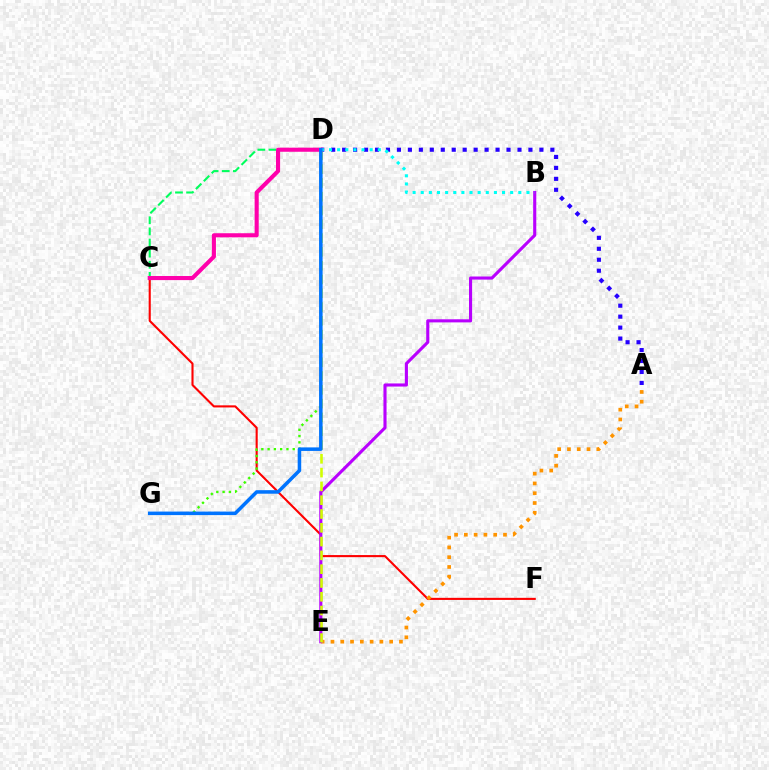{('A', 'D'): [{'color': '#2500ff', 'line_style': 'dotted', 'thickness': 2.98}], ('C', 'D'): [{'color': '#00ff5c', 'line_style': 'dashed', 'thickness': 1.51}, {'color': '#ff00ac', 'line_style': 'solid', 'thickness': 2.94}], ('C', 'F'): [{'color': '#ff0000', 'line_style': 'solid', 'thickness': 1.51}], ('A', 'E'): [{'color': '#ff9400', 'line_style': 'dotted', 'thickness': 2.66}], ('D', 'G'): [{'color': '#3dff00', 'line_style': 'dotted', 'thickness': 1.7}, {'color': '#0074ff', 'line_style': 'solid', 'thickness': 2.55}], ('B', 'E'): [{'color': '#b900ff', 'line_style': 'solid', 'thickness': 2.24}], ('D', 'E'): [{'color': '#d1ff00', 'line_style': 'dashed', 'thickness': 1.87}], ('B', 'D'): [{'color': '#00fff6', 'line_style': 'dotted', 'thickness': 2.21}]}